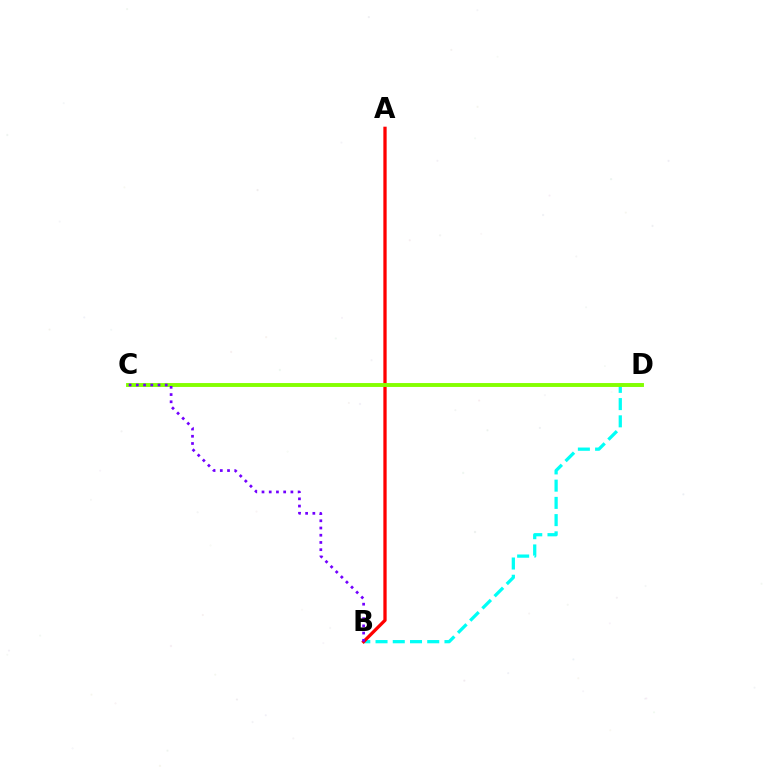{('B', 'D'): [{'color': '#00fff6', 'line_style': 'dashed', 'thickness': 2.34}], ('A', 'B'): [{'color': '#ff0000', 'line_style': 'solid', 'thickness': 2.37}], ('C', 'D'): [{'color': '#84ff00', 'line_style': 'solid', 'thickness': 2.8}], ('B', 'C'): [{'color': '#7200ff', 'line_style': 'dotted', 'thickness': 1.96}]}